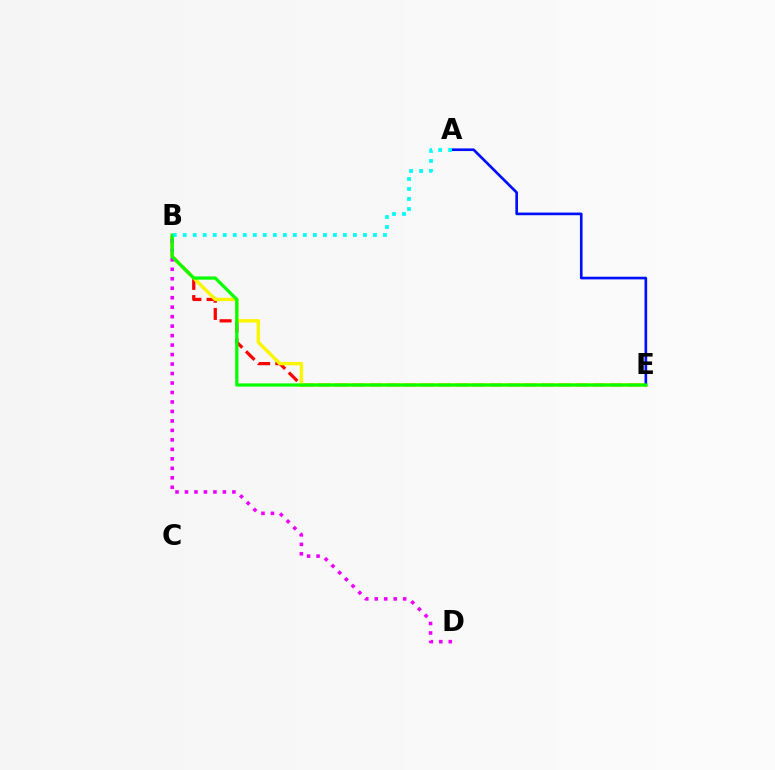{('B', 'E'): [{'color': '#ff0000', 'line_style': 'dashed', 'thickness': 2.34}, {'color': '#fcf500', 'line_style': 'solid', 'thickness': 2.47}, {'color': '#08ff00', 'line_style': 'solid', 'thickness': 2.33}], ('B', 'D'): [{'color': '#ee00ff', 'line_style': 'dotted', 'thickness': 2.58}], ('A', 'E'): [{'color': '#0010ff', 'line_style': 'solid', 'thickness': 1.92}], ('A', 'B'): [{'color': '#00fff6', 'line_style': 'dotted', 'thickness': 2.72}]}